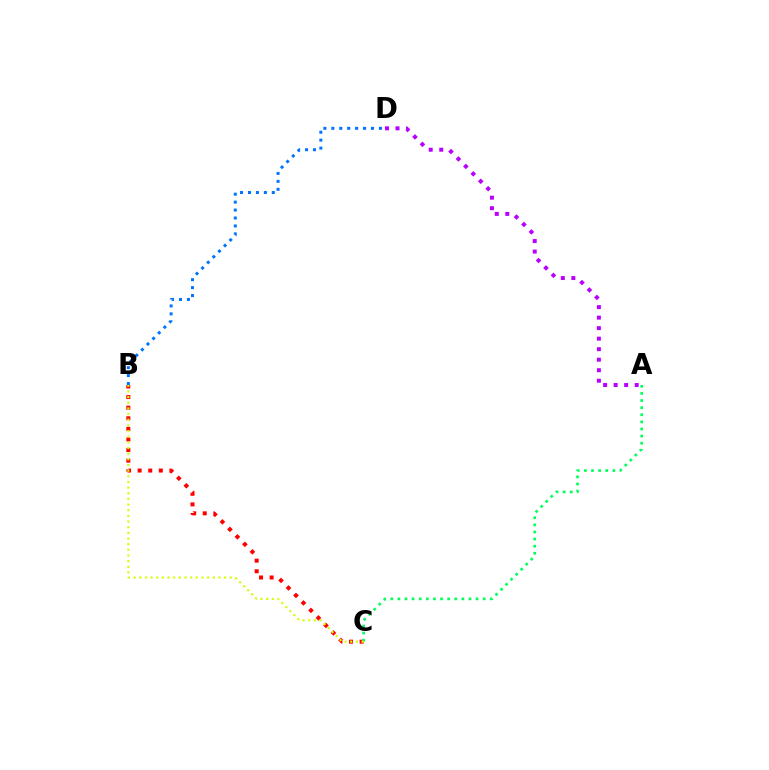{('B', 'C'): [{'color': '#ff0000', 'line_style': 'dotted', 'thickness': 2.88}, {'color': '#d1ff00', 'line_style': 'dotted', 'thickness': 1.54}], ('A', 'D'): [{'color': '#b900ff', 'line_style': 'dotted', 'thickness': 2.86}], ('A', 'C'): [{'color': '#00ff5c', 'line_style': 'dotted', 'thickness': 1.93}], ('B', 'D'): [{'color': '#0074ff', 'line_style': 'dotted', 'thickness': 2.16}]}